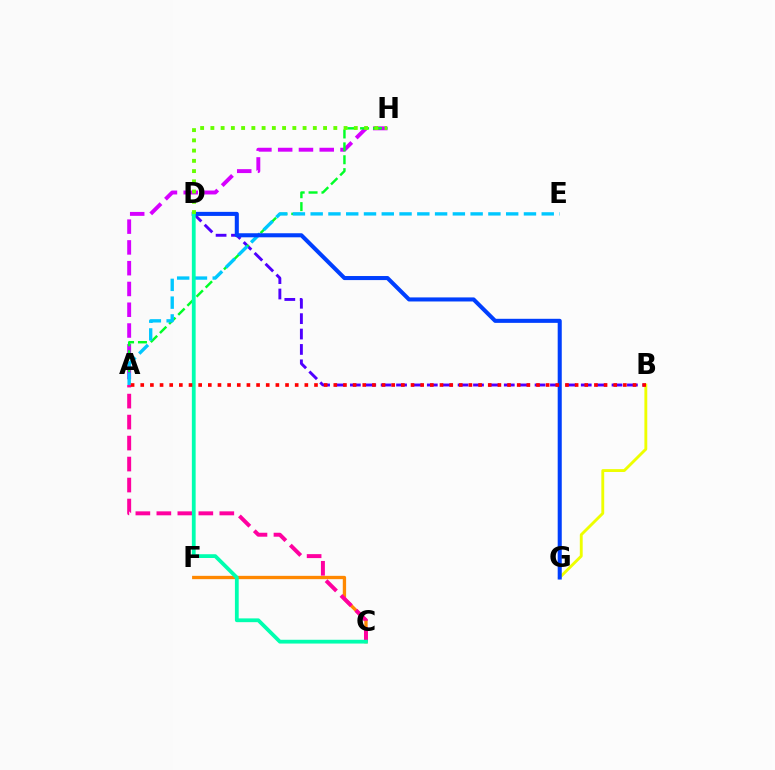{('A', 'H'): [{'color': '#d600ff', 'line_style': 'dashed', 'thickness': 2.82}, {'color': '#00ff27', 'line_style': 'dashed', 'thickness': 1.75}], ('C', 'F'): [{'color': '#ff8800', 'line_style': 'solid', 'thickness': 2.39}], ('A', 'C'): [{'color': '#ff00a0', 'line_style': 'dashed', 'thickness': 2.85}], ('B', 'D'): [{'color': '#4f00ff', 'line_style': 'dashed', 'thickness': 2.09}], ('B', 'G'): [{'color': '#eeff00', 'line_style': 'solid', 'thickness': 2.06}], ('A', 'E'): [{'color': '#00c7ff', 'line_style': 'dashed', 'thickness': 2.41}], ('D', 'G'): [{'color': '#003fff', 'line_style': 'solid', 'thickness': 2.93}], ('C', 'D'): [{'color': '#00ffaf', 'line_style': 'solid', 'thickness': 2.72}], ('D', 'H'): [{'color': '#66ff00', 'line_style': 'dotted', 'thickness': 2.78}], ('A', 'B'): [{'color': '#ff0000', 'line_style': 'dotted', 'thickness': 2.62}]}